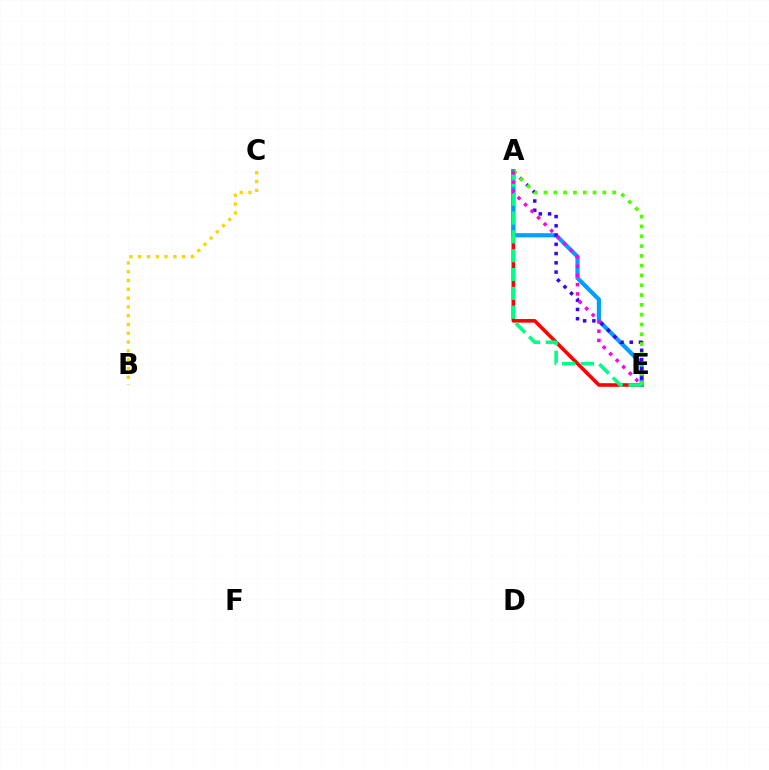{('B', 'C'): [{'color': '#ffd500', 'line_style': 'dotted', 'thickness': 2.39}], ('A', 'E'): [{'color': '#ff0000', 'line_style': 'solid', 'thickness': 2.58}, {'color': '#009eff', 'line_style': 'solid', 'thickness': 2.99}, {'color': '#3700ff', 'line_style': 'dotted', 'thickness': 2.51}, {'color': '#4fff00', 'line_style': 'dotted', 'thickness': 2.66}, {'color': '#00ff86', 'line_style': 'dashed', 'thickness': 2.56}, {'color': '#ff00ed', 'line_style': 'dotted', 'thickness': 2.51}]}